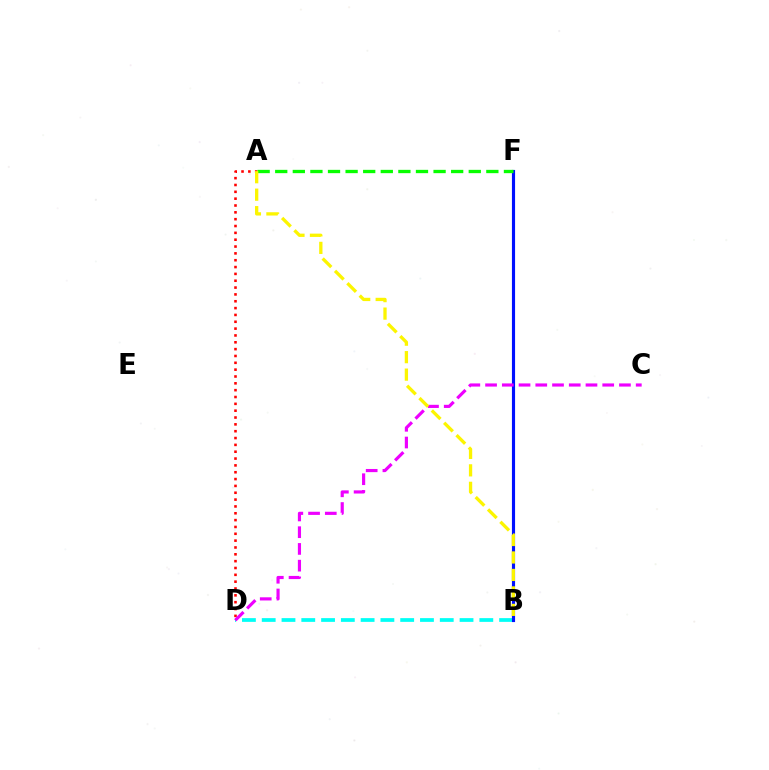{('B', 'D'): [{'color': '#00fff6', 'line_style': 'dashed', 'thickness': 2.69}], ('B', 'F'): [{'color': '#0010ff', 'line_style': 'solid', 'thickness': 2.26}], ('A', 'D'): [{'color': '#ff0000', 'line_style': 'dotted', 'thickness': 1.86}], ('C', 'D'): [{'color': '#ee00ff', 'line_style': 'dashed', 'thickness': 2.27}], ('A', 'F'): [{'color': '#08ff00', 'line_style': 'dashed', 'thickness': 2.39}], ('A', 'B'): [{'color': '#fcf500', 'line_style': 'dashed', 'thickness': 2.37}]}